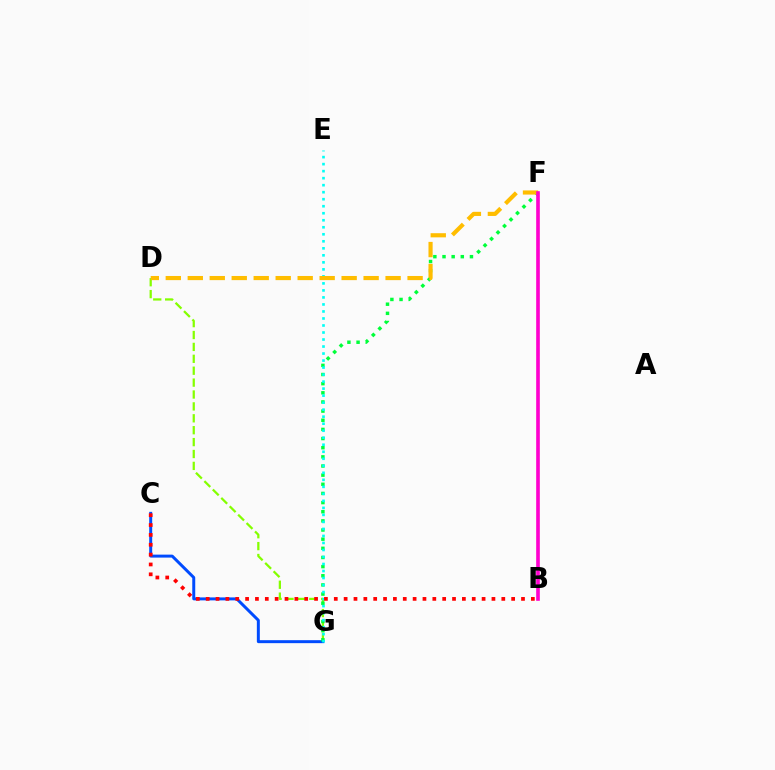{('D', 'G'): [{'color': '#84ff00', 'line_style': 'dashed', 'thickness': 1.62}], ('C', 'G'): [{'color': '#004bff', 'line_style': 'solid', 'thickness': 2.14}], ('F', 'G'): [{'color': '#00ff39', 'line_style': 'dotted', 'thickness': 2.49}], ('E', 'G'): [{'color': '#00fff6', 'line_style': 'dotted', 'thickness': 1.91}], ('B', 'F'): [{'color': '#7200ff', 'line_style': 'dashed', 'thickness': 1.5}, {'color': '#ff00cf', 'line_style': 'solid', 'thickness': 2.61}], ('D', 'F'): [{'color': '#ffbd00', 'line_style': 'dashed', 'thickness': 2.99}], ('B', 'C'): [{'color': '#ff0000', 'line_style': 'dotted', 'thickness': 2.68}]}